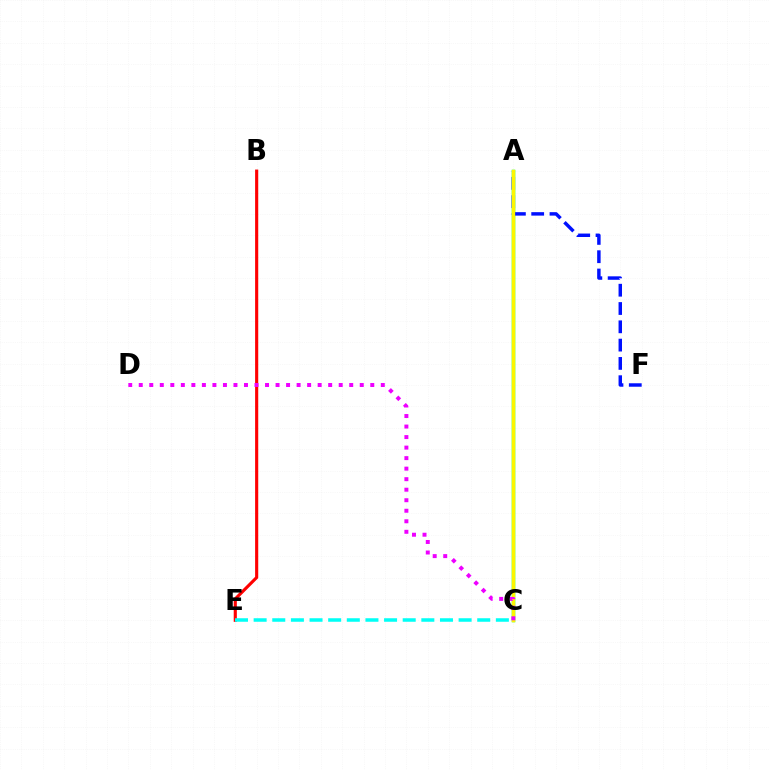{('A', 'C'): [{'color': '#08ff00', 'line_style': 'solid', 'thickness': 2.51}, {'color': '#fcf500', 'line_style': 'solid', 'thickness': 2.37}], ('A', 'F'): [{'color': '#0010ff', 'line_style': 'dashed', 'thickness': 2.49}], ('B', 'E'): [{'color': '#ff0000', 'line_style': 'solid', 'thickness': 2.25}], ('C', 'E'): [{'color': '#00fff6', 'line_style': 'dashed', 'thickness': 2.53}], ('C', 'D'): [{'color': '#ee00ff', 'line_style': 'dotted', 'thickness': 2.86}]}